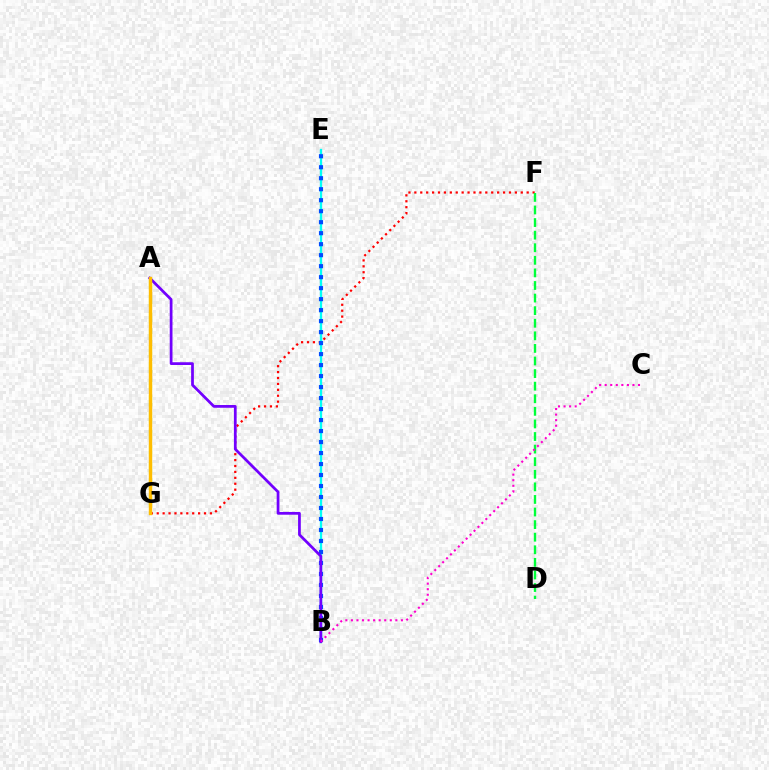{('B', 'E'): [{'color': '#00fff6', 'line_style': 'solid', 'thickness': 1.67}, {'color': '#004bff', 'line_style': 'dotted', 'thickness': 2.99}], ('A', 'G'): [{'color': '#84ff00', 'line_style': 'dashed', 'thickness': 2.26}, {'color': '#ffbd00', 'line_style': 'solid', 'thickness': 2.44}], ('F', 'G'): [{'color': '#ff0000', 'line_style': 'dotted', 'thickness': 1.61}], ('A', 'B'): [{'color': '#7200ff', 'line_style': 'solid', 'thickness': 1.98}], ('D', 'F'): [{'color': '#00ff39', 'line_style': 'dashed', 'thickness': 1.71}], ('B', 'C'): [{'color': '#ff00cf', 'line_style': 'dotted', 'thickness': 1.51}]}